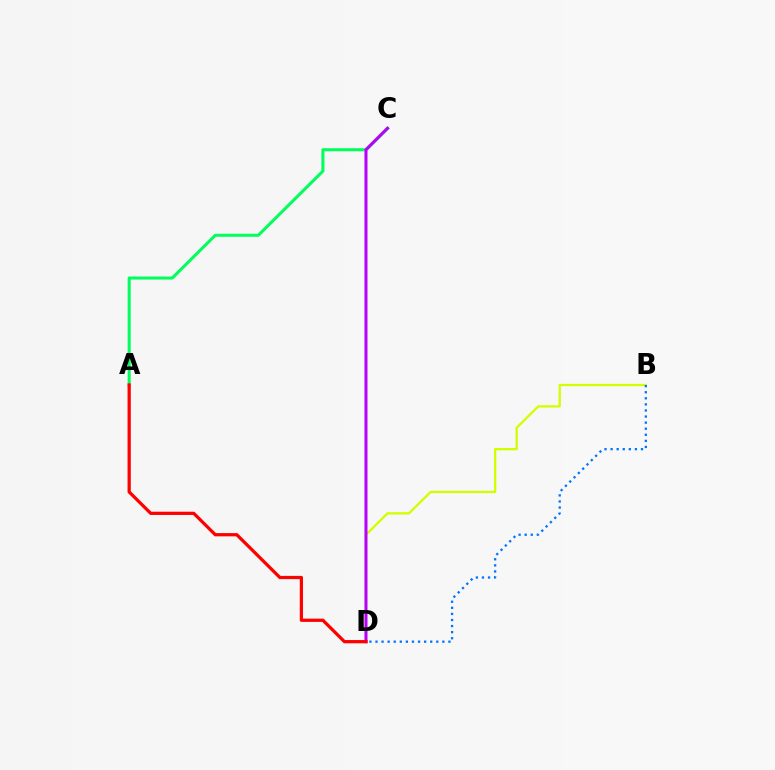{('B', 'D'): [{'color': '#d1ff00', 'line_style': 'solid', 'thickness': 1.66}, {'color': '#0074ff', 'line_style': 'dotted', 'thickness': 1.65}], ('A', 'C'): [{'color': '#00ff5c', 'line_style': 'solid', 'thickness': 2.2}], ('C', 'D'): [{'color': '#b900ff', 'line_style': 'solid', 'thickness': 2.19}], ('A', 'D'): [{'color': '#ff0000', 'line_style': 'solid', 'thickness': 2.33}]}